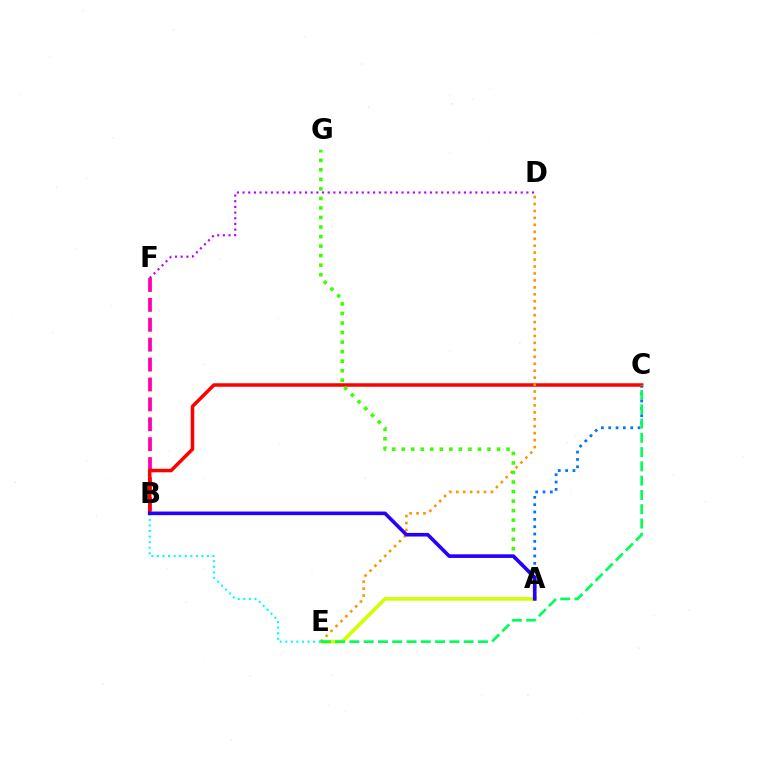{('A', 'C'): [{'color': '#0074ff', 'line_style': 'dotted', 'thickness': 1.99}], ('B', 'F'): [{'color': '#ff00ac', 'line_style': 'dashed', 'thickness': 2.7}], ('A', 'E'): [{'color': '#d1ff00', 'line_style': 'solid', 'thickness': 2.59}], ('B', 'C'): [{'color': '#ff0000', 'line_style': 'solid', 'thickness': 2.53}], ('D', 'E'): [{'color': '#ff9400', 'line_style': 'dotted', 'thickness': 1.89}], ('B', 'E'): [{'color': '#00fff6', 'line_style': 'dotted', 'thickness': 1.51}], ('A', 'G'): [{'color': '#3dff00', 'line_style': 'dotted', 'thickness': 2.59}], ('A', 'B'): [{'color': '#2500ff', 'line_style': 'solid', 'thickness': 2.6}], ('C', 'E'): [{'color': '#00ff5c', 'line_style': 'dashed', 'thickness': 1.94}], ('D', 'F'): [{'color': '#b900ff', 'line_style': 'dotted', 'thickness': 1.54}]}